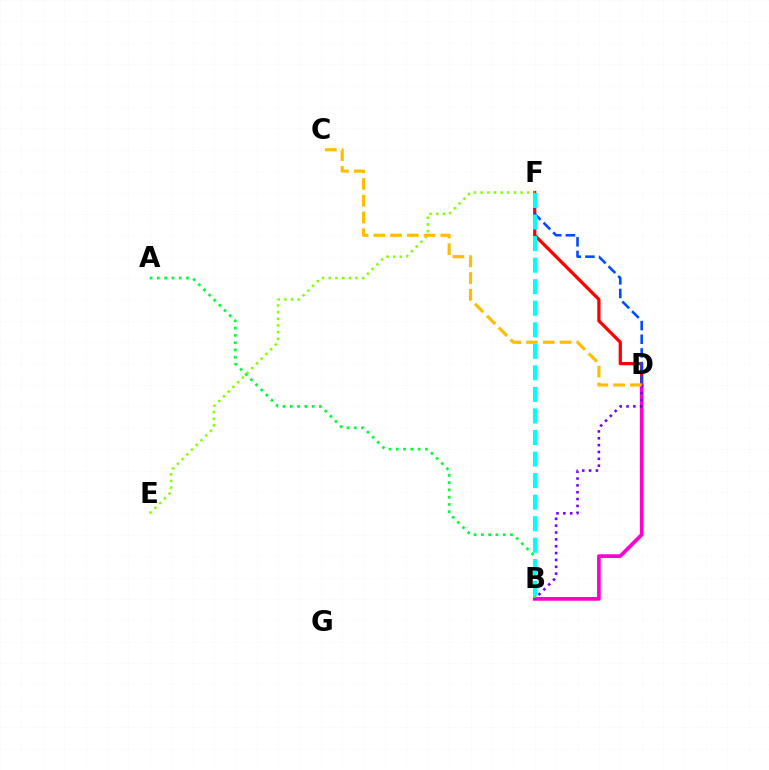{('D', 'F'): [{'color': '#ff0000', 'line_style': 'solid', 'thickness': 2.35}, {'color': '#004bff', 'line_style': 'dashed', 'thickness': 1.86}], ('B', 'D'): [{'color': '#ff00cf', 'line_style': 'solid', 'thickness': 2.66}, {'color': '#7200ff', 'line_style': 'dotted', 'thickness': 1.86}], ('A', 'B'): [{'color': '#00ff39', 'line_style': 'dotted', 'thickness': 1.98}], ('E', 'F'): [{'color': '#84ff00', 'line_style': 'dotted', 'thickness': 1.81}], ('C', 'D'): [{'color': '#ffbd00', 'line_style': 'dashed', 'thickness': 2.28}], ('B', 'F'): [{'color': '#00fff6', 'line_style': 'dashed', 'thickness': 2.93}]}